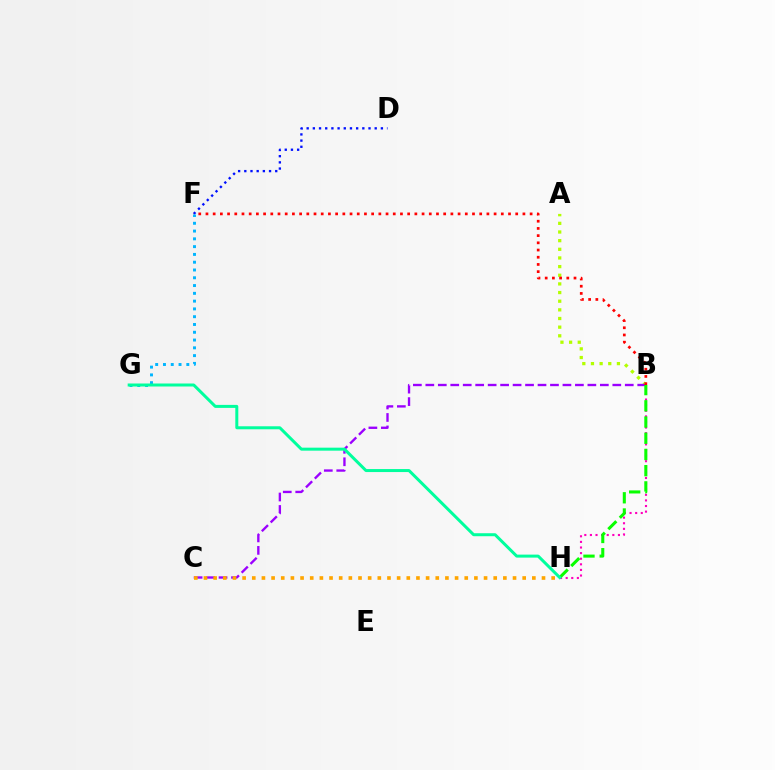{('A', 'B'): [{'color': '#b3ff00', 'line_style': 'dotted', 'thickness': 2.35}], ('D', 'F'): [{'color': '#0010ff', 'line_style': 'dotted', 'thickness': 1.68}], ('B', 'C'): [{'color': '#9b00ff', 'line_style': 'dashed', 'thickness': 1.69}], ('B', 'F'): [{'color': '#ff0000', 'line_style': 'dotted', 'thickness': 1.96}], ('B', 'H'): [{'color': '#ff00bd', 'line_style': 'dotted', 'thickness': 1.52}, {'color': '#08ff00', 'line_style': 'dashed', 'thickness': 2.2}], ('F', 'G'): [{'color': '#00b5ff', 'line_style': 'dotted', 'thickness': 2.12}], ('C', 'H'): [{'color': '#ffa500', 'line_style': 'dotted', 'thickness': 2.62}], ('G', 'H'): [{'color': '#00ff9d', 'line_style': 'solid', 'thickness': 2.16}]}